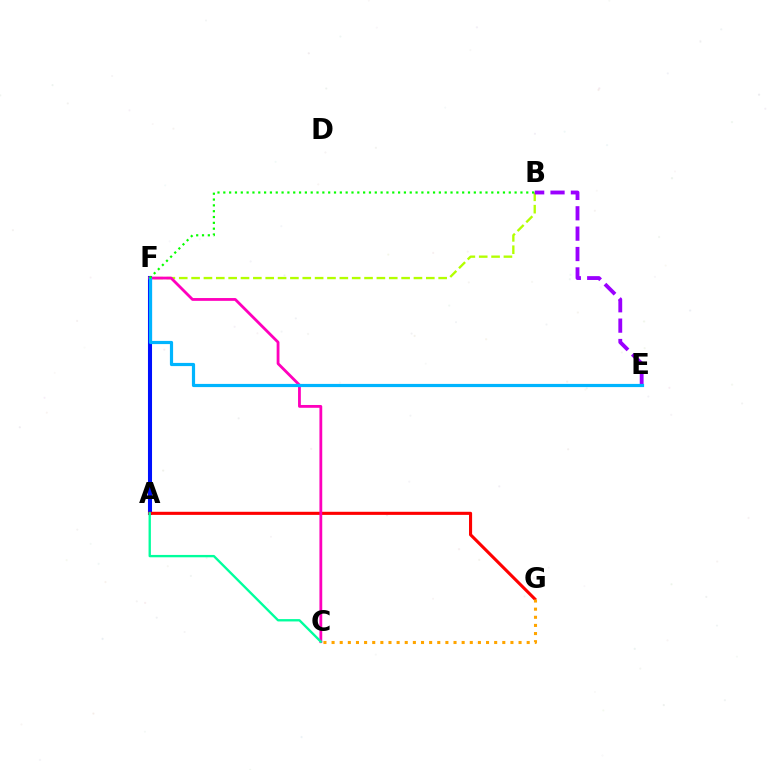{('B', 'F'): [{'color': '#b3ff00', 'line_style': 'dashed', 'thickness': 1.68}, {'color': '#08ff00', 'line_style': 'dotted', 'thickness': 1.58}], ('B', 'E'): [{'color': '#9b00ff', 'line_style': 'dashed', 'thickness': 2.77}], ('A', 'F'): [{'color': '#0010ff', 'line_style': 'solid', 'thickness': 2.93}], ('A', 'G'): [{'color': '#ff0000', 'line_style': 'solid', 'thickness': 2.23}], ('C', 'F'): [{'color': '#ff00bd', 'line_style': 'solid', 'thickness': 2.02}], ('E', 'F'): [{'color': '#00b5ff', 'line_style': 'solid', 'thickness': 2.29}], ('C', 'G'): [{'color': '#ffa500', 'line_style': 'dotted', 'thickness': 2.21}], ('A', 'C'): [{'color': '#00ff9d', 'line_style': 'solid', 'thickness': 1.69}]}